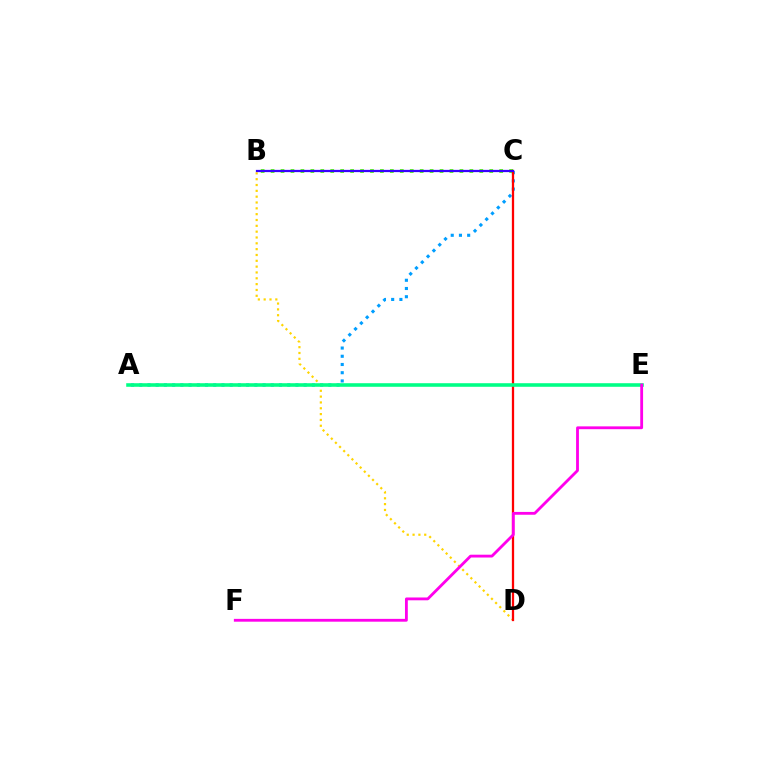{('A', 'C'): [{'color': '#009eff', 'line_style': 'dotted', 'thickness': 2.23}], ('B', 'C'): [{'color': '#4fff00', 'line_style': 'dotted', 'thickness': 2.7}, {'color': '#3700ff', 'line_style': 'solid', 'thickness': 1.61}], ('B', 'D'): [{'color': '#ffd500', 'line_style': 'dotted', 'thickness': 1.58}], ('C', 'D'): [{'color': '#ff0000', 'line_style': 'solid', 'thickness': 1.63}], ('A', 'E'): [{'color': '#00ff86', 'line_style': 'solid', 'thickness': 2.58}], ('E', 'F'): [{'color': '#ff00ed', 'line_style': 'solid', 'thickness': 2.03}]}